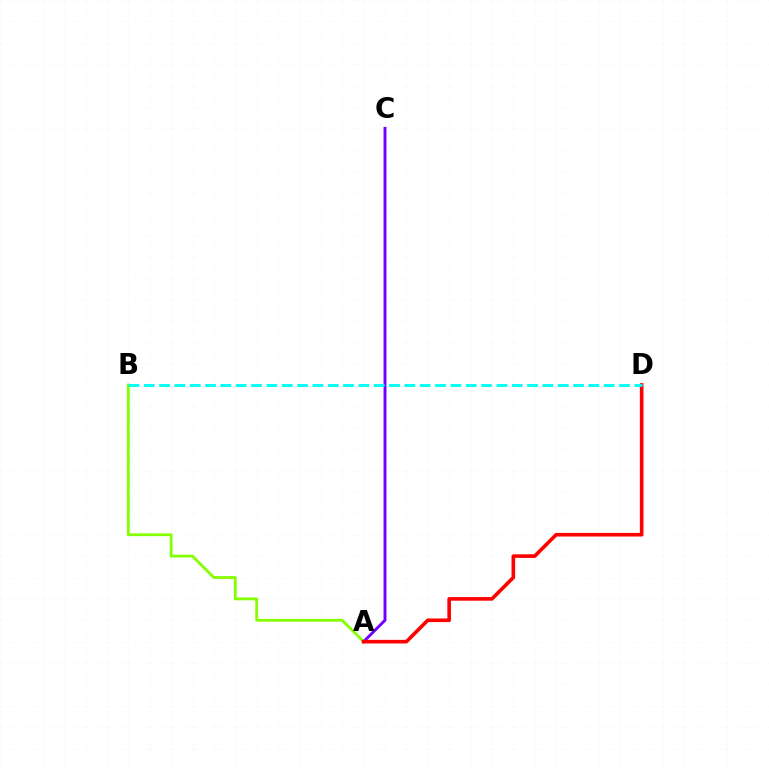{('A', 'C'): [{'color': '#7200ff', 'line_style': 'solid', 'thickness': 2.11}], ('A', 'B'): [{'color': '#84ff00', 'line_style': 'solid', 'thickness': 2.03}], ('A', 'D'): [{'color': '#ff0000', 'line_style': 'solid', 'thickness': 2.6}], ('B', 'D'): [{'color': '#00fff6', 'line_style': 'dashed', 'thickness': 2.08}]}